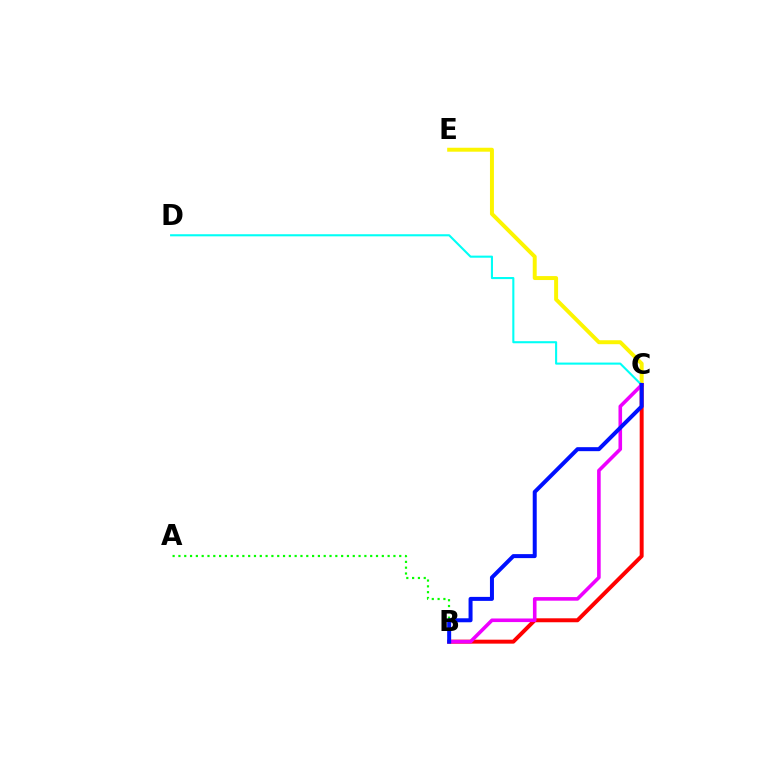{('C', 'E'): [{'color': '#fcf500', 'line_style': 'solid', 'thickness': 2.84}], ('C', 'D'): [{'color': '#00fff6', 'line_style': 'solid', 'thickness': 1.51}], ('B', 'C'): [{'color': '#ff0000', 'line_style': 'solid', 'thickness': 2.85}, {'color': '#ee00ff', 'line_style': 'solid', 'thickness': 2.59}, {'color': '#0010ff', 'line_style': 'solid', 'thickness': 2.88}], ('A', 'B'): [{'color': '#08ff00', 'line_style': 'dotted', 'thickness': 1.58}]}